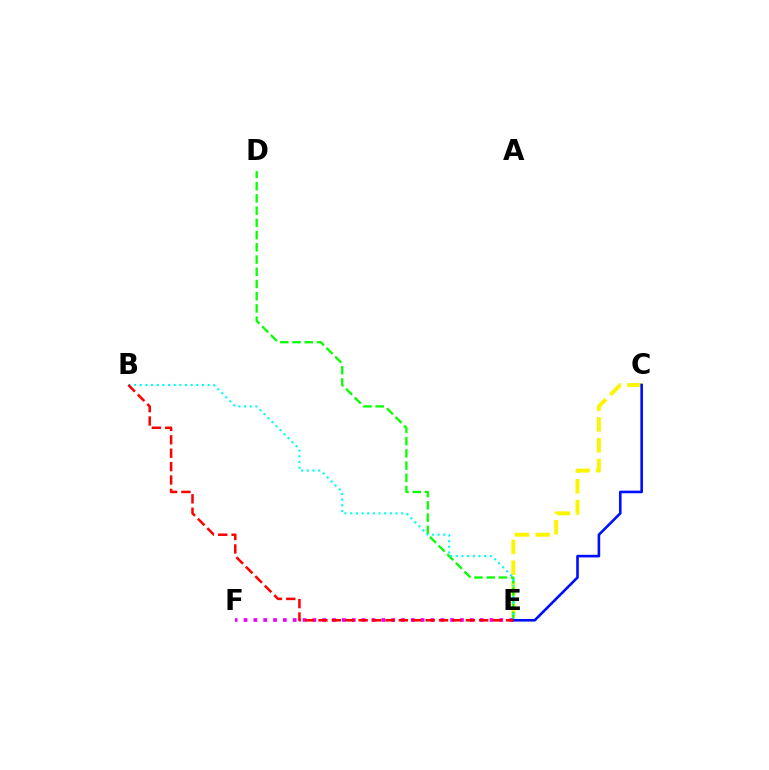{('C', 'E'): [{'color': '#fcf500', 'line_style': 'dashed', 'thickness': 2.83}, {'color': '#0010ff', 'line_style': 'solid', 'thickness': 1.89}], ('D', 'E'): [{'color': '#08ff00', 'line_style': 'dashed', 'thickness': 1.66}], ('E', 'F'): [{'color': '#ee00ff', 'line_style': 'dotted', 'thickness': 2.67}], ('B', 'E'): [{'color': '#00fff6', 'line_style': 'dotted', 'thickness': 1.54}, {'color': '#ff0000', 'line_style': 'dashed', 'thickness': 1.82}]}